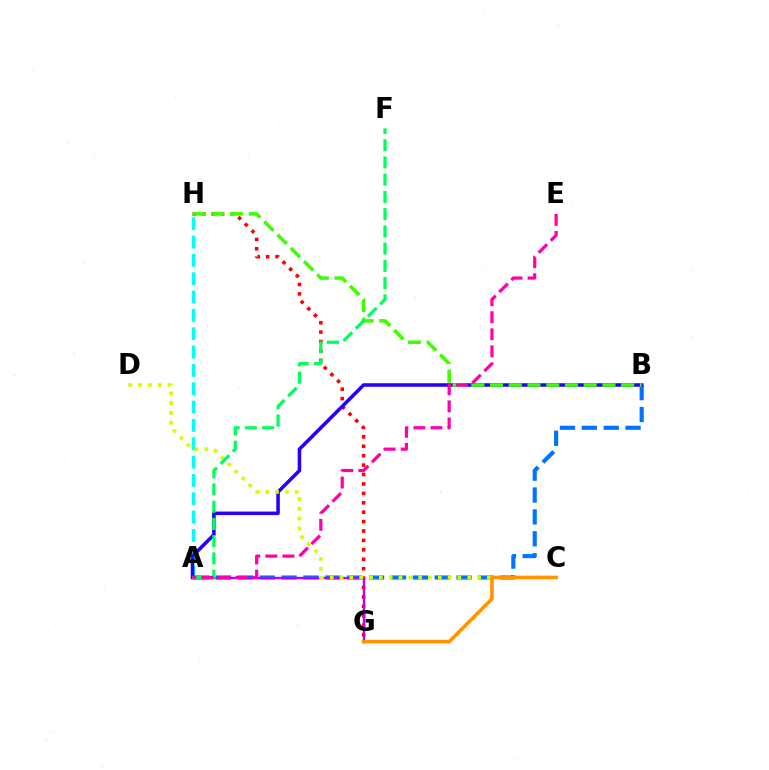{('A', 'H'): [{'color': '#00fff6', 'line_style': 'dashed', 'thickness': 2.49}], ('A', 'B'): [{'color': '#0074ff', 'line_style': 'dashed', 'thickness': 2.97}, {'color': '#2500ff', 'line_style': 'solid', 'thickness': 2.55}], ('G', 'H'): [{'color': '#ff0000', 'line_style': 'dotted', 'thickness': 2.56}], ('B', 'H'): [{'color': '#3dff00', 'line_style': 'dashed', 'thickness': 2.55}], ('A', 'G'): [{'color': '#b900ff', 'line_style': 'solid', 'thickness': 1.69}], ('C', 'D'): [{'color': '#d1ff00', 'line_style': 'dotted', 'thickness': 2.67}], ('A', 'F'): [{'color': '#00ff5c', 'line_style': 'dashed', 'thickness': 2.34}], ('C', 'G'): [{'color': '#ff9400', 'line_style': 'solid', 'thickness': 2.59}], ('A', 'E'): [{'color': '#ff00ac', 'line_style': 'dashed', 'thickness': 2.32}]}